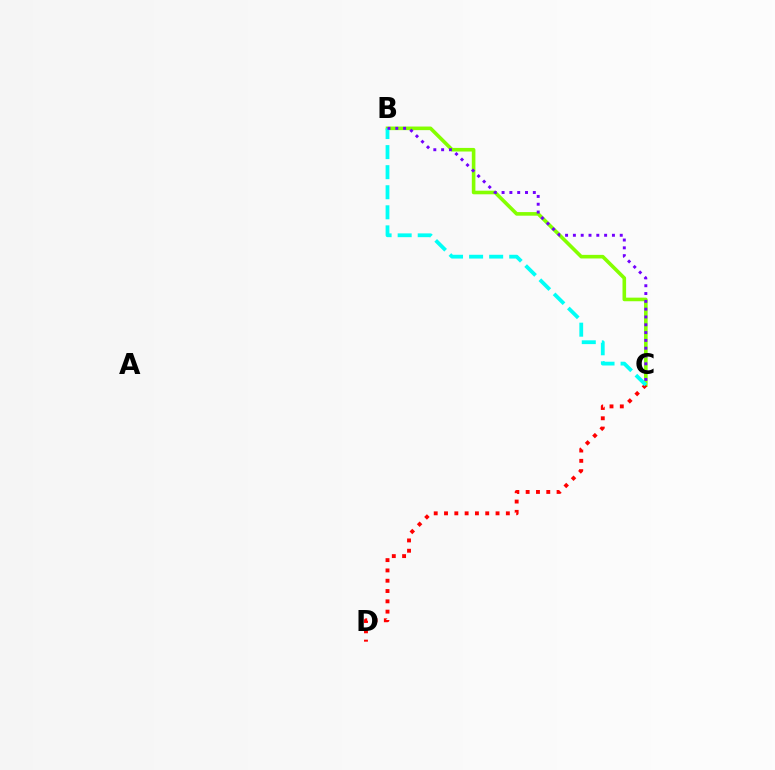{('B', 'C'): [{'color': '#84ff00', 'line_style': 'solid', 'thickness': 2.59}, {'color': '#00fff6', 'line_style': 'dashed', 'thickness': 2.73}, {'color': '#7200ff', 'line_style': 'dotted', 'thickness': 2.12}], ('C', 'D'): [{'color': '#ff0000', 'line_style': 'dotted', 'thickness': 2.8}]}